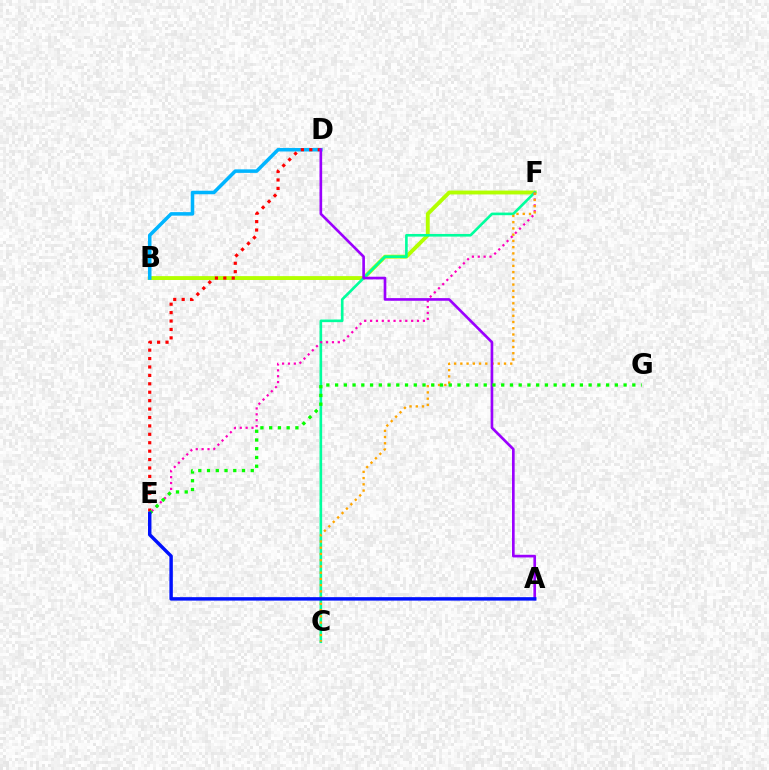{('B', 'F'): [{'color': '#b3ff00', 'line_style': 'solid', 'thickness': 2.79}], ('B', 'D'): [{'color': '#00b5ff', 'line_style': 'solid', 'thickness': 2.54}], ('D', 'E'): [{'color': '#ff0000', 'line_style': 'dotted', 'thickness': 2.29}], ('C', 'F'): [{'color': '#00ff9d', 'line_style': 'solid', 'thickness': 1.89}, {'color': '#ffa500', 'line_style': 'dotted', 'thickness': 1.7}], ('E', 'F'): [{'color': '#ff00bd', 'line_style': 'dotted', 'thickness': 1.6}], ('A', 'D'): [{'color': '#9b00ff', 'line_style': 'solid', 'thickness': 1.92}], ('E', 'G'): [{'color': '#08ff00', 'line_style': 'dotted', 'thickness': 2.38}], ('A', 'E'): [{'color': '#0010ff', 'line_style': 'solid', 'thickness': 2.48}]}